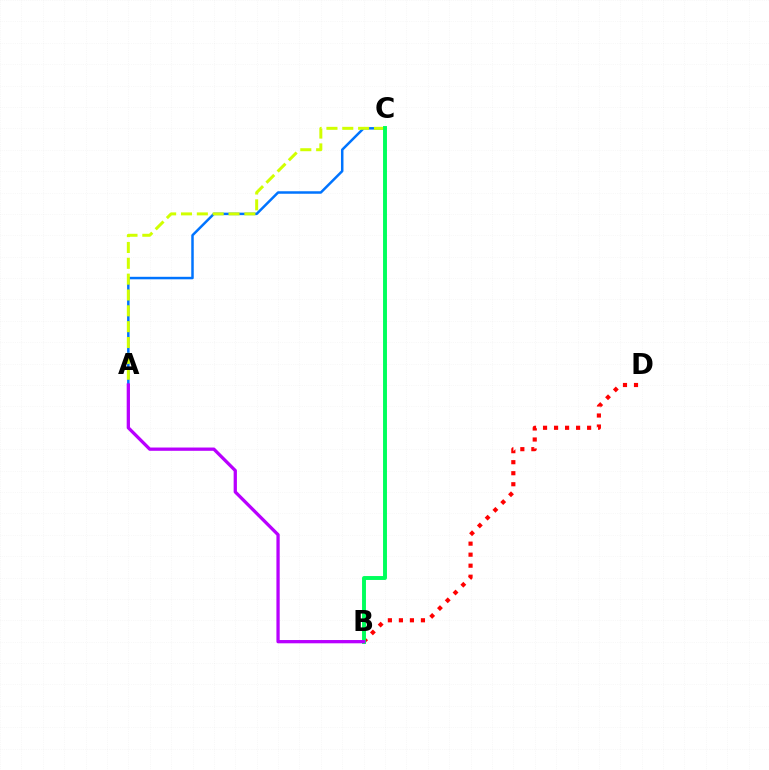{('A', 'C'): [{'color': '#0074ff', 'line_style': 'solid', 'thickness': 1.79}, {'color': '#d1ff00', 'line_style': 'dashed', 'thickness': 2.15}], ('B', 'D'): [{'color': '#ff0000', 'line_style': 'dotted', 'thickness': 2.99}], ('B', 'C'): [{'color': '#00ff5c', 'line_style': 'solid', 'thickness': 2.82}], ('A', 'B'): [{'color': '#b900ff', 'line_style': 'solid', 'thickness': 2.36}]}